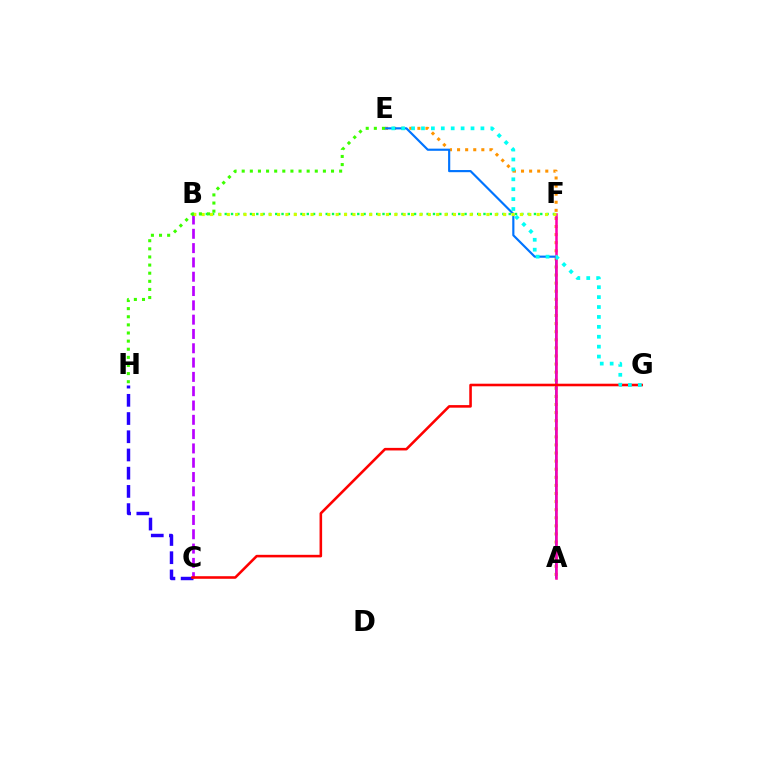{('C', 'H'): [{'color': '#2500ff', 'line_style': 'dashed', 'thickness': 2.47}], ('A', 'E'): [{'color': '#ff9400', 'line_style': 'dotted', 'thickness': 2.2}, {'color': '#0074ff', 'line_style': 'solid', 'thickness': 1.55}], ('B', 'C'): [{'color': '#b900ff', 'line_style': 'dashed', 'thickness': 1.94}], ('A', 'F'): [{'color': '#ff00ac', 'line_style': 'solid', 'thickness': 1.83}], ('B', 'F'): [{'color': '#00ff5c', 'line_style': 'dotted', 'thickness': 1.71}, {'color': '#d1ff00', 'line_style': 'dotted', 'thickness': 2.28}], ('C', 'G'): [{'color': '#ff0000', 'line_style': 'solid', 'thickness': 1.85}], ('E', 'H'): [{'color': '#3dff00', 'line_style': 'dotted', 'thickness': 2.21}], ('E', 'G'): [{'color': '#00fff6', 'line_style': 'dotted', 'thickness': 2.69}]}